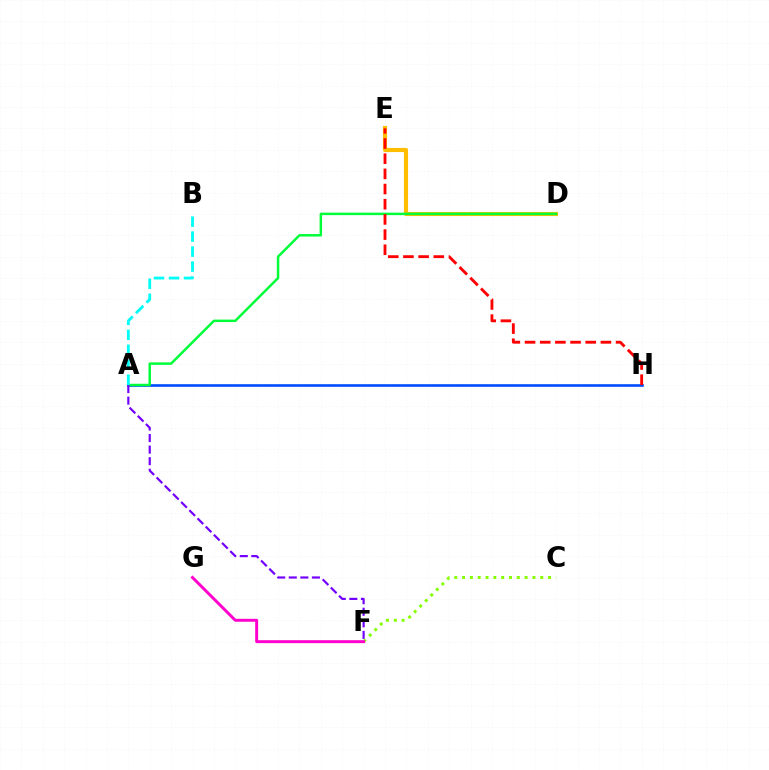{('D', 'E'): [{'color': '#ffbd00', 'line_style': 'solid', 'thickness': 2.97}], ('A', 'H'): [{'color': '#004bff', 'line_style': 'solid', 'thickness': 1.88}], ('A', 'D'): [{'color': '#00ff39', 'line_style': 'solid', 'thickness': 1.79}], ('E', 'H'): [{'color': '#ff0000', 'line_style': 'dashed', 'thickness': 2.06}], ('A', 'F'): [{'color': '#7200ff', 'line_style': 'dashed', 'thickness': 1.57}], ('C', 'F'): [{'color': '#84ff00', 'line_style': 'dotted', 'thickness': 2.12}], ('F', 'G'): [{'color': '#ff00cf', 'line_style': 'solid', 'thickness': 2.12}], ('A', 'B'): [{'color': '#00fff6', 'line_style': 'dashed', 'thickness': 2.04}]}